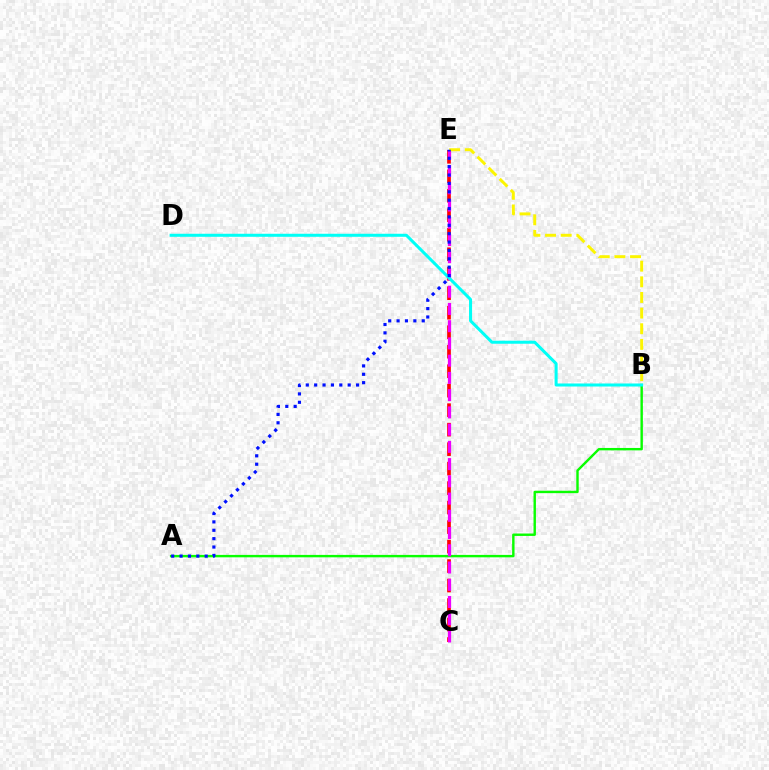{('C', 'E'): [{'color': '#ff0000', 'line_style': 'dashed', 'thickness': 2.65}, {'color': '#ee00ff', 'line_style': 'dashed', 'thickness': 2.34}], ('A', 'B'): [{'color': '#08ff00', 'line_style': 'solid', 'thickness': 1.74}], ('B', 'D'): [{'color': '#00fff6', 'line_style': 'solid', 'thickness': 2.18}], ('B', 'E'): [{'color': '#fcf500', 'line_style': 'dashed', 'thickness': 2.12}], ('A', 'E'): [{'color': '#0010ff', 'line_style': 'dotted', 'thickness': 2.28}]}